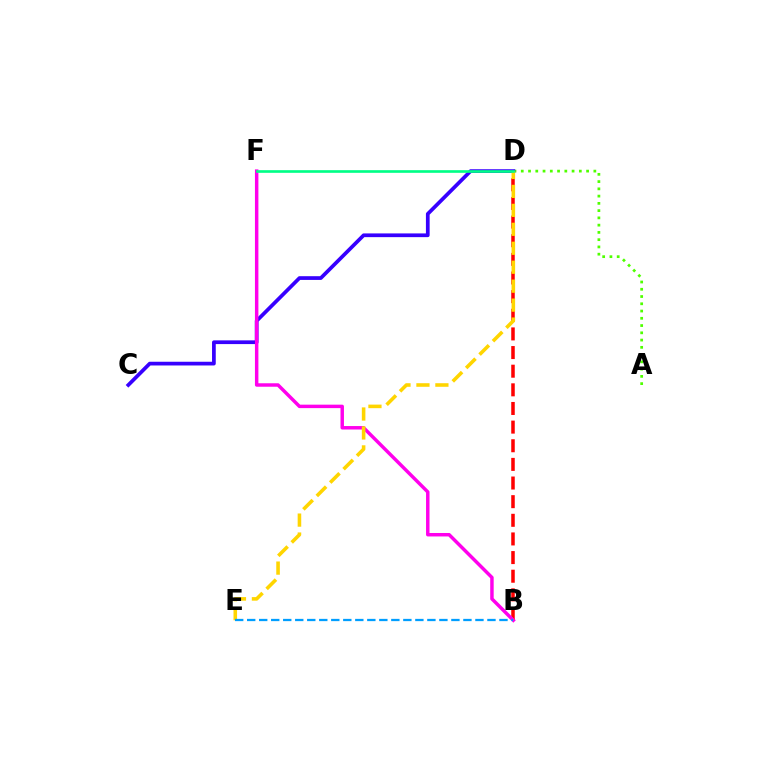{('A', 'D'): [{'color': '#4fff00', 'line_style': 'dotted', 'thickness': 1.97}], ('C', 'D'): [{'color': '#3700ff', 'line_style': 'solid', 'thickness': 2.68}], ('B', 'D'): [{'color': '#ff0000', 'line_style': 'dashed', 'thickness': 2.53}], ('B', 'F'): [{'color': '#ff00ed', 'line_style': 'solid', 'thickness': 2.49}], ('D', 'E'): [{'color': '#ffd500', 'line_style': 'dashed', 'thickness': 2.57}], ('B', 'E'): [{'color': '#009eff', 'line_style': 'dashed', 'thickness': 1.63}], ('D', 'F'): [{'color': '#00ff86', 'line_style': 'solid', 'thickness': 1.91}]}